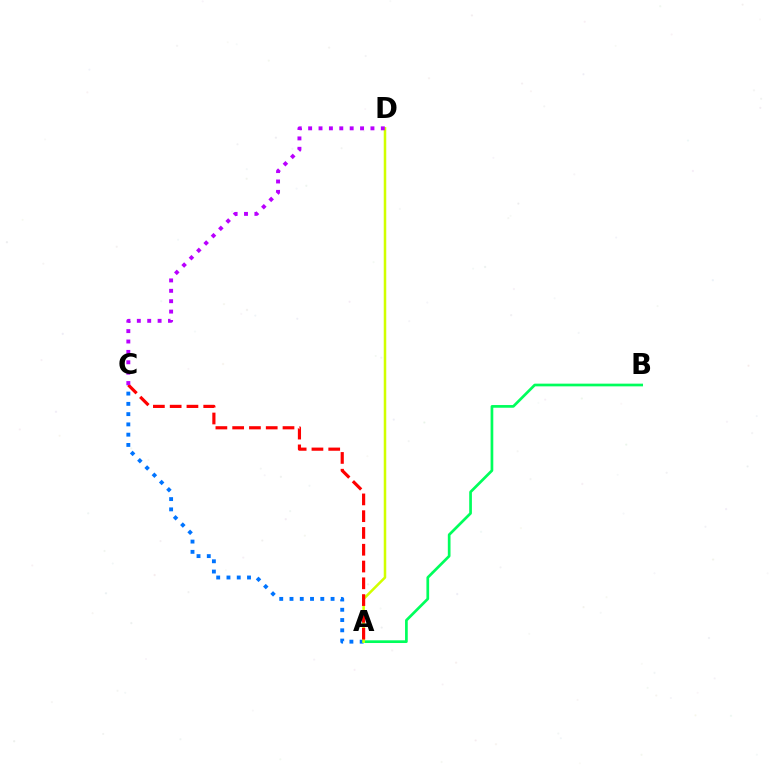{('A', 'C'): [{'color': '#0074ff', 'line_style': 'dotted', 'thickness': 2.79}, {'color': '#ff0000', 'line_style': 'dashed', 'thickness': 2.28}], ('A', 'B'): [{'color': '#00ff5c', 'line_style': 'solid', 'thickness': 1.94}], ('A', 'D'): [{'color': '#d1ff00', 'line_style': 'solid', 'thickness': 1.82}], ('C', 'D'): [{'color': '#b900ff', 'line_style': 'dotted', 'thickness': 2.82}]}